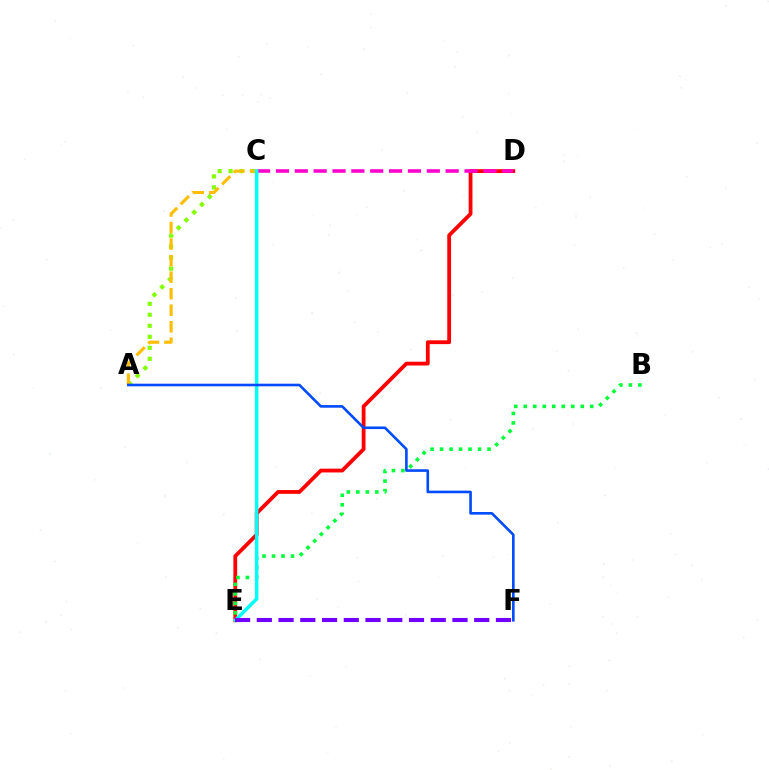{('D', 'E'): [{'color': '#ff0000', 'line_style': 'solid', 'thickness': 2.73}], ('A', 'C'): [{'color': '#84ff00', 'line_style': 'dotted', 'thickness': 2.99}, {'color': '#ffbd00', 'line_style': 'dashed', 'thickness': 2.25}], ('C', 'D'): [{'color': '#ff00cf', 'line_style': 'dashed', 'thickness': 2.56}], ('B', 'E'): [{'color': '#00ff39', 'line_style': 'dotted', 'thickness': 2.58}], ('C', 'E'): [{'color': '#00fff6', 'line_style': 'solid', 'thickness': 2.52}], ('A', 'F'): [{'color': '#004bff', 'line_style': 'solid', 'thickness': 1.88}], ('E', 'F'): [{'color': '#7200ff', 'line_style': 'dashed', 'thickness': 2.95}]}